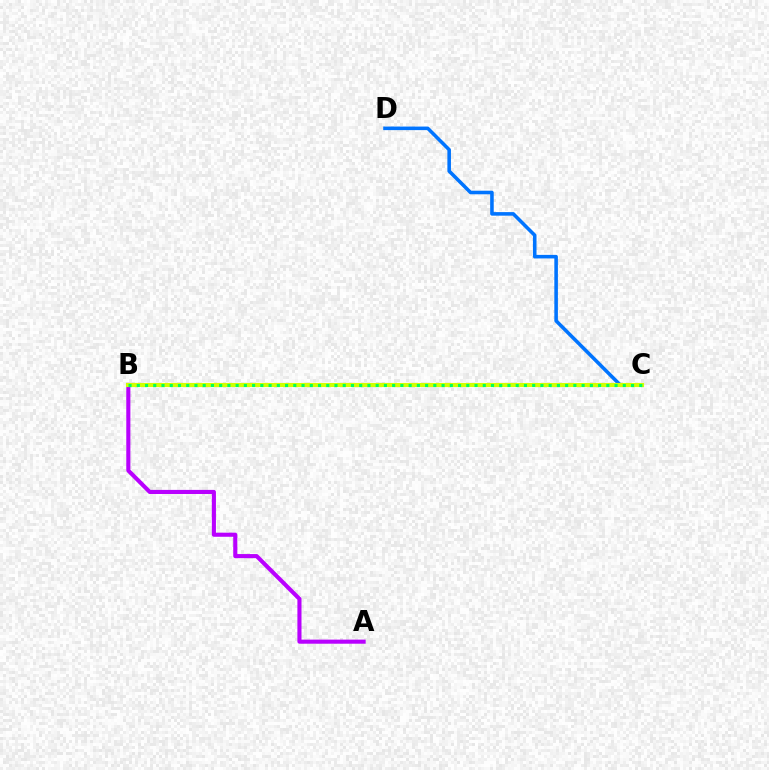{('C', 'D'): [{'color': '#0074ff', 'line_style': 'solid', 'thickness': 2.57}], ('B', 'C'): [{'color': '#ff0000', 'line_style': 'dotted', 'thickness': 2.64}, {'color': '#d1ff00', 'line_style': 'solid', 'thickness': 2.96}, {'color': '#00ff5c', 'line_style': 'dotted', 'thickness': 2.24}], ('A', 'B'): [{'color': '#b900ff', 'line_style': 'solid', 'thickness': 2.95}]}